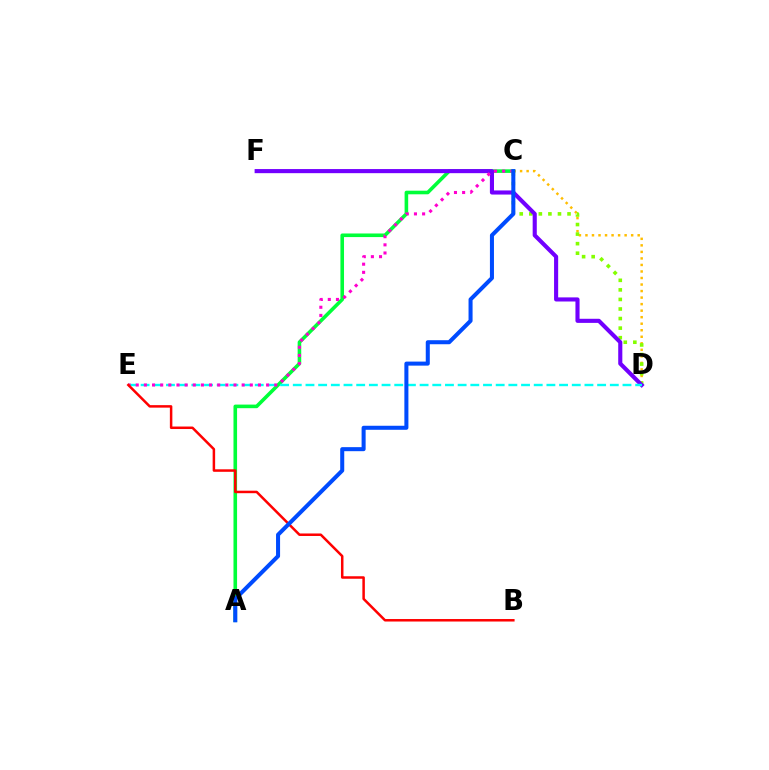{('C', 'D'): [{'color': '#ffbd00', 'line_style': 'dotted', 'thickness': 1.77}, {'color': '#84ff00', 'line_style': 'dotted', 'thickness': 2.6}], ('A', 'C'): [{'color': '#00ff39', 'line_style': 'solid', 'thickness': 2.59}, {'color': '#004bff', 'line_style': 'solid', 'thickness': 2.9}], ('D', 'F'): [{'color': '#7200ff', 'line_style': 'solid', 'thickness': 2.96}], ('D', 'E'): [{'color': '#00fff6', 'line_style': 'dashed', 'thickness': 1.72}], ('C', 'E'): [{'color': '#ff00cf', 'line_style': 'dotted', 'thickness': 2.21}], ('B', 'E'): [{'color': '#ff0000', 'line_style': 'solid', 'thickness': 1.8}]}